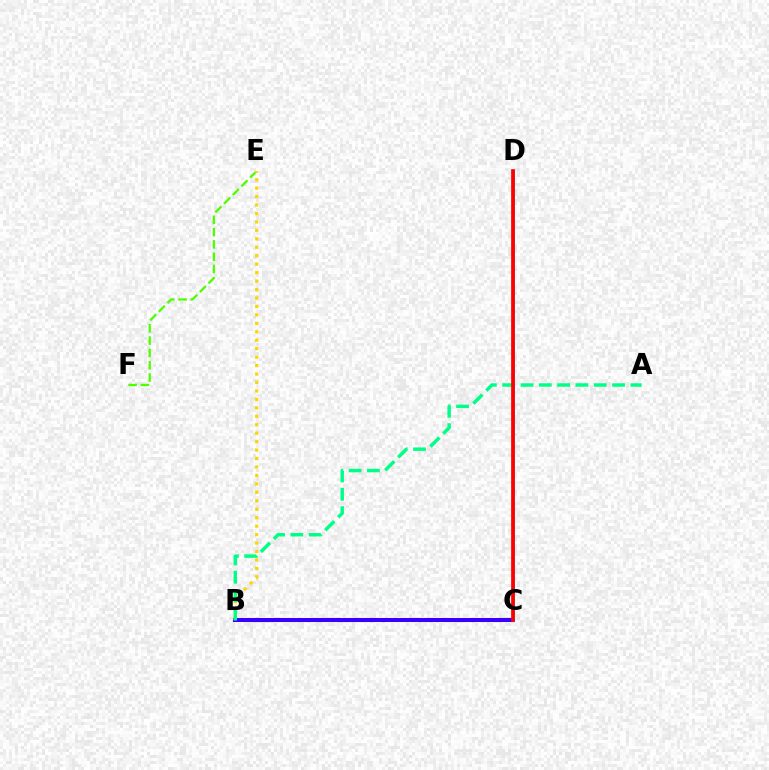{('E', 'F'): [{'color': '#4fff00', 'line_style': 'dashed', 'thickness': 1.67}], ('B', 'C'): [{'color': '#ff00ed', 'line_style': 'dotted', 'thickness': 2.18}, {'color': '#3700ff', 'line_style': 'solid', 'thickness': 2.92}], ('B', 'E'): [{'color': '#ffd500', 'line_style': 'dotted', 'thickness': 2.3}], ('A', 'B'): [{'color': '#00ff86', 'line_style': 'dashed', 'thickness': 2.49}], ('C', 'D'): [{'color': '#009eff', 'line_style': 'solid', 'thickness': 1.96}, {'color': '#ff0000', 'line_style': 'solid', 'thickness': 2.67}]}